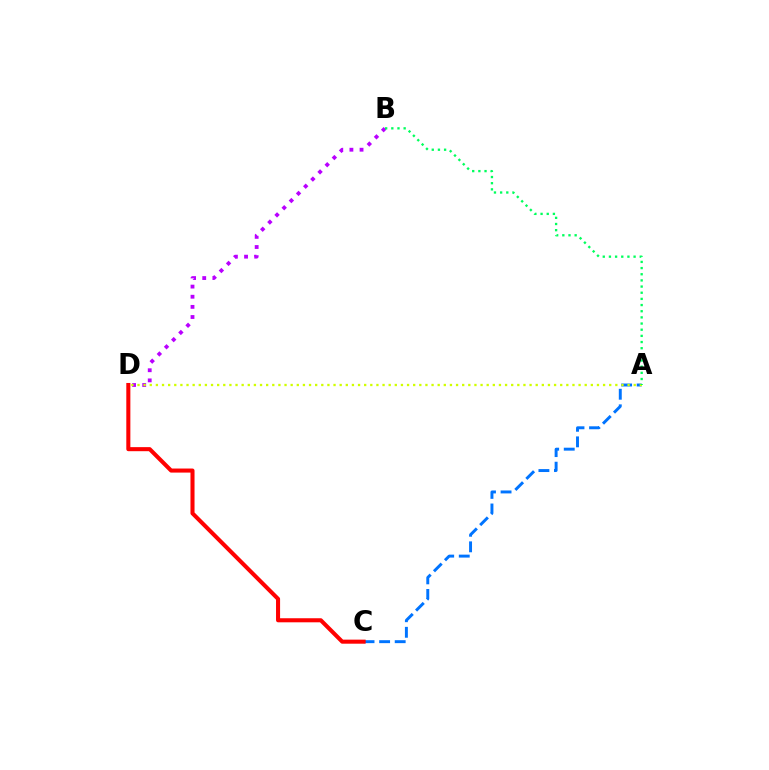{('A', 'C'): [{'color': '#0074ff', 'line_style': 'dashed', 'thickness': 2.12}], ('C', 'D'): [{'color': '#ff0000', 'line_style': 'solid', 'thickness': 2.92}], ('B', 'D'): [{'color': '#b900ff', 'line_style': 'dotted', 'thickness': 2.75}], ('A', 'D'): [{'color': '#d1ff00', 'line_style': 'dotted', 'thickness': 1.66}], ('A', 'B'): [{'color': '#00ff5c', 'line_style': 'dotted', 'thickness': 1.67}]}